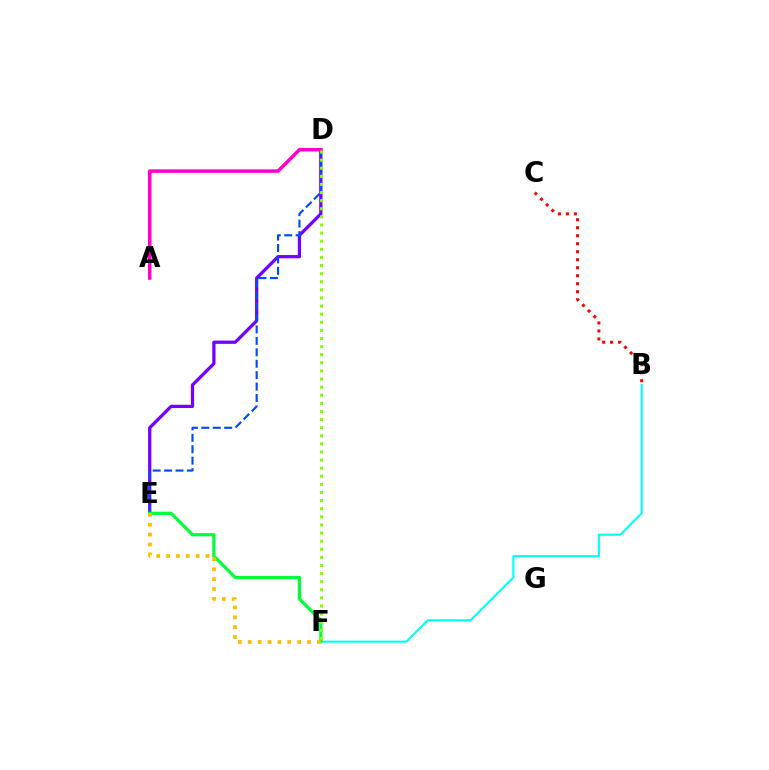{('D', 'E'): [{'color': '#7200ff', 'line_style': 'solid', 'thickness': 2.35}, {'color': '#004bff', 'line_style': 'dashed', 'thickness': 1.55}], ('B', 'F'): [{'color': '#00fff6', 'line_style': 'solid', 'thickness': 1.51}], ('E', 'F'): [{'color': '#00ff39', 'line_style': 'solid', 'thickness': 2.31}, {'color': '#ffbd00', 'line_style': 'dotted', 'thickness': 2.68}], ('A', 'D'): [{'color': '#ff00cf', 'line_style': 'solid', 'thickness': 2.52}], ('D', 'F'): [{'color': '#84ff00', 'line_style': 'dotted', 'thickness': 2.2}], ('B', 'C'): [{'color': '#ff0000', 'line_style': 'dotted', 'thickness': 2.17}]}